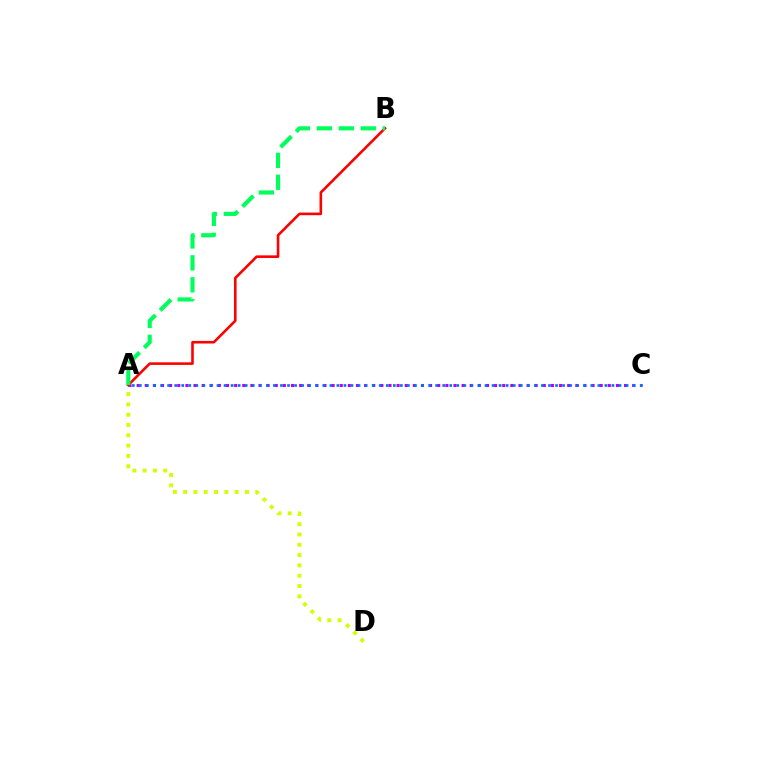{('A', 'D'): [{'color': '#d1ff00', 'line_style': 'dotted', 'thickness': 2.8}], ('A', 'C'): [{'color': '#b900ff', 'line_style': 'dotted', 'thickness': 2.21}, {'color': '#0074ff', 'line_style': 'dotted', 'thickness': 1.92}], ('A', 'B'): [{'color': '#ff0000', 'line_style': 'solid', 'thickness': 1.87}, {'color': '#00ff5c', 'line_style': 'dashed', 'thickness': 2.98}]}